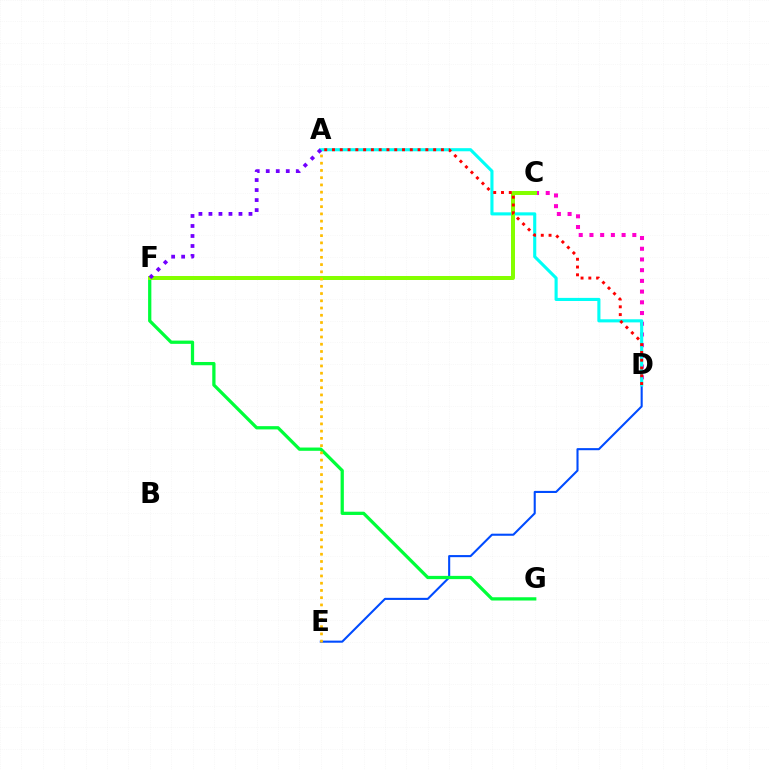{('C', 'D'): [{'color': '#ff00cf', 'line_style': 'dotted', 'thickness': 2.91}], ('D', 'E'): [{'color': '#004bff', 'line_style': 'solid', 'thickness': 1.5}], ('A', 'D'): [{'color': '#00fff6', 'line_style': 'solid', 'thickness': 2.24}, {'color': '#ff0000', 'line_style': 'dotted', 'thickness': 2.11}], ('F', 'G'): [{'color': '#00ff39', 'line_style': 'solid', 'thickness': 2.35}], ('C', 'F'): [{'color': '#84ff00', 'line_style': 'solid', 'thickness': 2.88}], ('A', 'F'): [{'color': '#7200ff', 'line_style': 'dotted', 'thickness': 2.72}], ('A', 'E'): [{'color': '#ffbd00', 'line_style': 'dotted', 'thickness': 1.97}]}